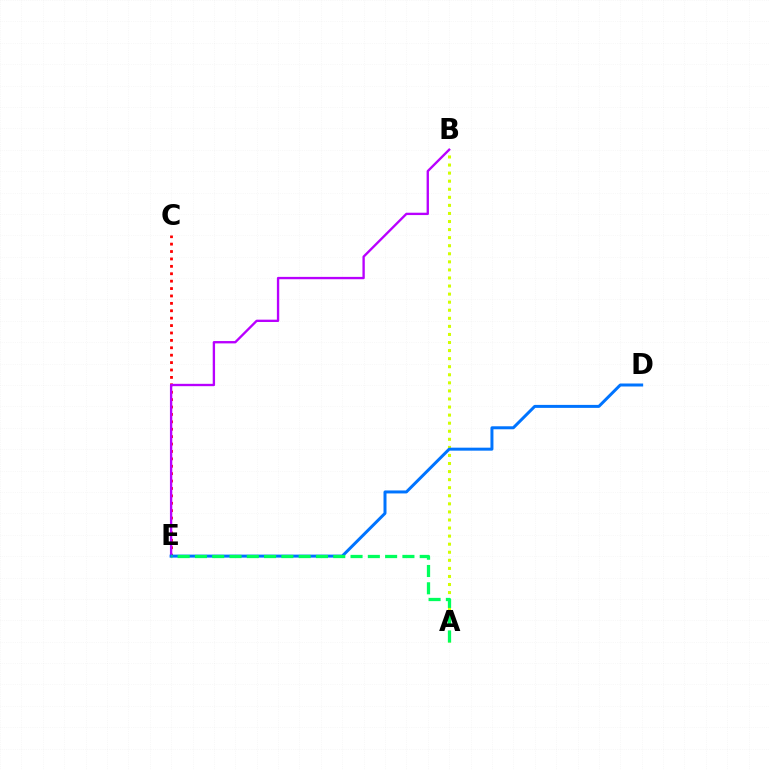{('C', 'E'): [{'color': '#ff0000', 'line_style': 'dotted', 'thickness': 2.01}], ('B', 'E'): [{'color': '#b900ff', 'line_style': 'solid', 'thickness': 1.69}], ('A', 'B'): [{'color': '#d1ff00', 'line_style': 'dotted', 'thickness': 2.19}], ('D', 'E'): [{'color': '#0074ff', 'line_style': 'solid', 'thickness': 2.15}], ('A', 'E'): [{'color': '#00ff5c', 'line_style': 'dashed', 'thickness': 2.35}]}